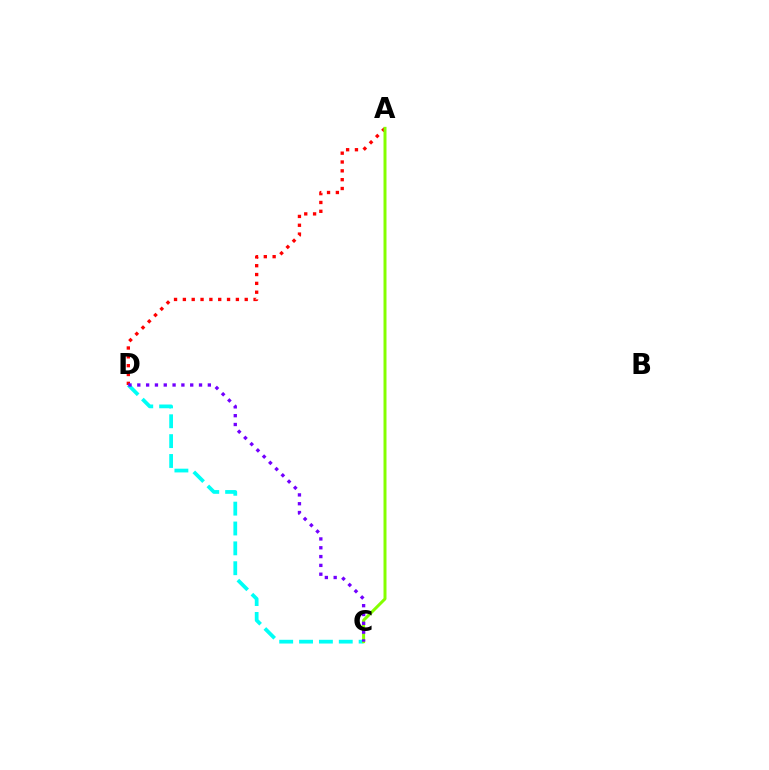{('A', 'D'): [{'color': '#ff0000', 'line_style': 'dotted', 'thickness': 2.4}], ('C', 'D'): [{'color': '#00fff6', 'line_style': 'dashed', 'thickness': 2.7}, {'color': '#7200ff', 'line_style': 'dotted', 'thickness': 2.4}], ('A', 'C'): [{'color': '#84ff00', 'line_style': 'solid', 'thickness': 2.15}]}